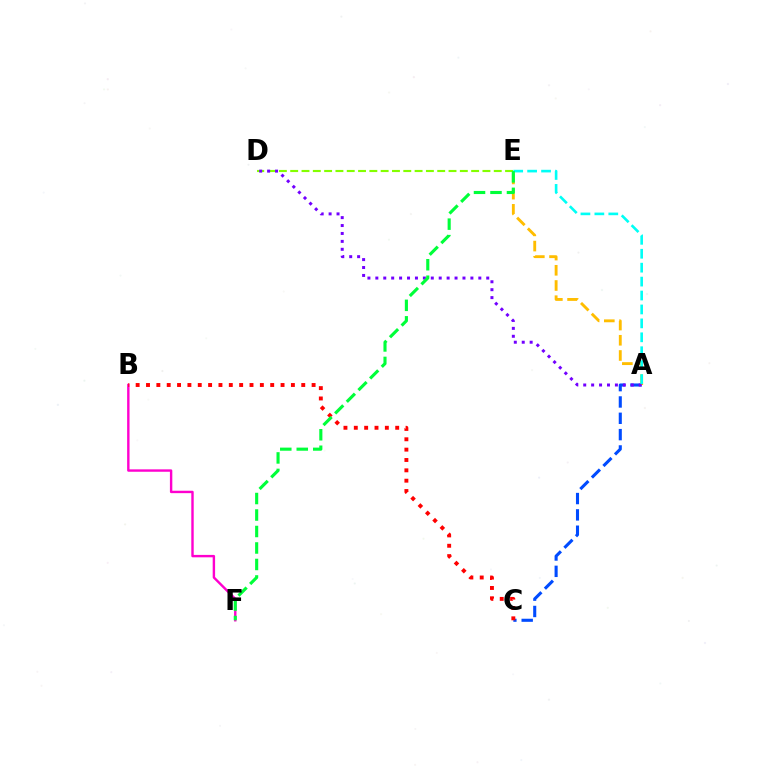{('B', 'F'): [{'color': '#ff00cf', 'line_style': 'solid', 'thickness': 1.73}], ('D', 'E'): [{'color': '#84ff00', 'line_style': 'dashed', 'thickness': 1.54}], ('A', 'C'): [{'color': '#004bff', 'line_style': 'dashed', 'thickness': 2.22}], ('A', 'E'): [{'color': '#ffbd00', 'line_style': 'dashed', 'thickness': 2.07}, {'color': '#00fff6', 'line_style': 'dashed', 'thickness': 1.89}], ('A', 'D'): [{'color': '#7200ff', 'line_style': 'dotted', 'thickness': 2.15}], ('B', 'C'): [{'color': '#ff0000', 'line_style': 'dotted', 'thickness': 2.81}], ('E', 'F'): [{'color': '#00ff39', 'line_style': 'dashed', 'thickness': 2.24}]}